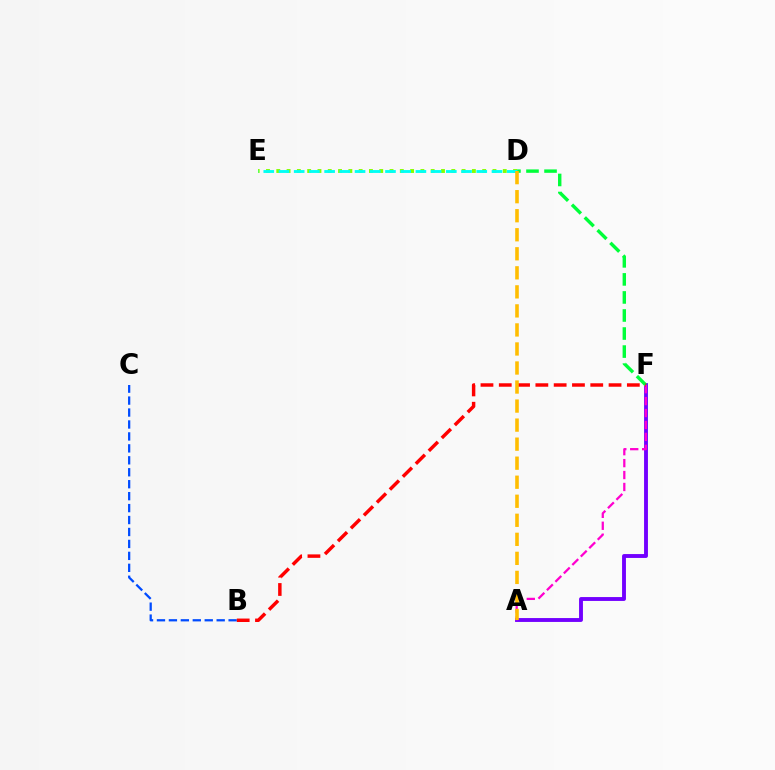{('B', 'C'): [{'color': '#004bff', 'line_style': 'dashed', 'thickness': 1.62}], ('A', 'F'): [{'color': '#7200ff', 'line_style': 'solid', 'thickness': 2.79}, {'color': '#ff00cf', 'line_style': 'dashed', 'thickness': 1.62}], ('D', 'F'): [{'color': '#00ff39', 'line_style': 'dashed', 'thickness': 2.45}], ('D', 'E'): [{'color': '#84ff00', 'line_style': 'dotted', 'thickness': 2.8}, {'color': '#00fff6', 'line_style': 'dashed', 'thickness': 2.07}], ('B', 'F'): [{'color': '#ff0000', 'line_style': 'dashed', 'thickness': 2.49}], ('A', 'D'): [{'color': '#ffbd00', 'line_style': 'dashed', 'thickness': 2.59}]}